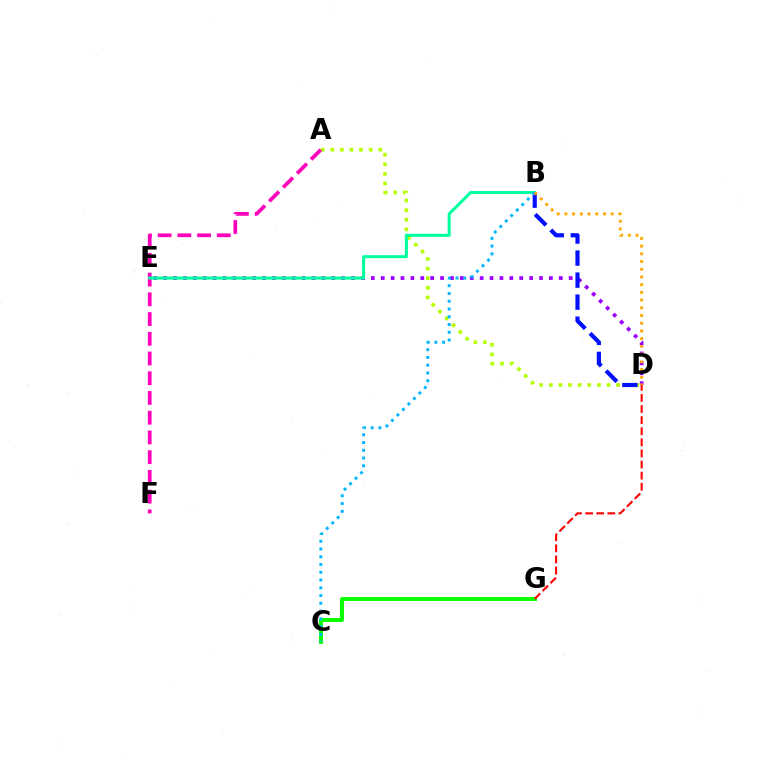{('A', 'D'): [{'color': '#b3ff00', 'line_style': 'dotted', 'thickness': 2.61}], ('D', 'E'): [{'color': '#9b00ff', 'line_style': 'dotted', 'thickness': 2.69}], ('A', 'F'): [{'color': '#ff00bd', 'line_style': 'dashed', 'thickness': 2.68}], ('C', 'G'): [{'color': '#08ff00', 'line_style': 'solid', 'thickness': 2.82}], ('B', 'E'): [{'color': '#00ff9d', 'line_style': 'solid', 'thickness': 2.18}], ('B', 'D'): [{'color': '#0010ff', 'line_style': 'dashed', 'thickness': 2.99}, {'color': '#ffa500', 'line_style': 'dotted', 'thickness': 2.1}], ('B', 'C'): [{'color': '#00b5ff', 'line_style': 'dotted', 'thickness': 2.11}], ('D', 'G'): [{'color': '#ff0000', 'line_style': 'dashed', 'thickness': 1.51}]}